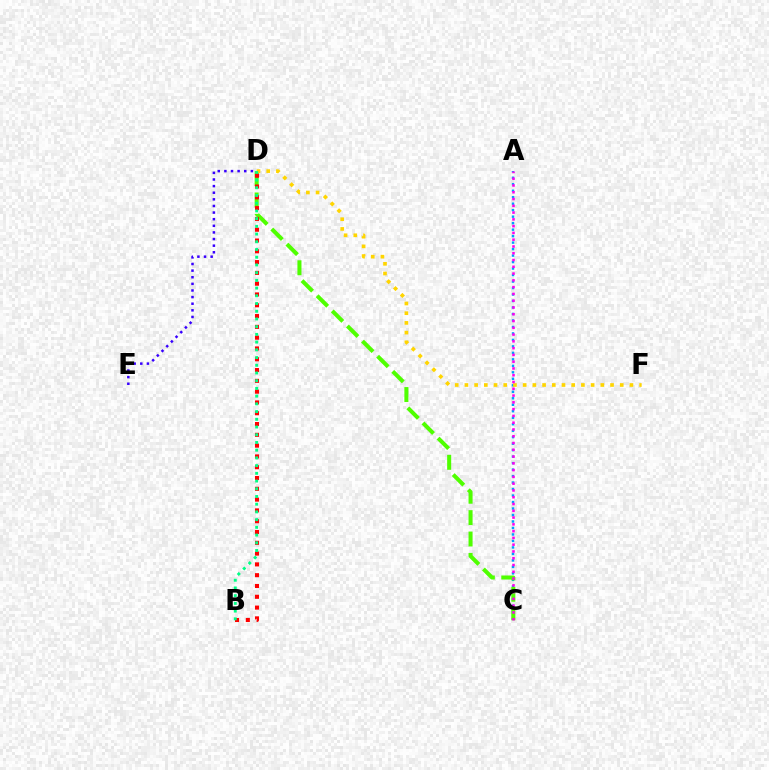{('A', 'C'): [{'color': '#009eff', 'line_style': 'dotted', 'thickness': 1.76}, {'color': '#ff00ed', 'line_style': 'dotted', 'thickness': 1.84}], ('C', 'D'): [{'color': '#4fff00', 'line_style': 'dashed', 'thickness': 2.9}], ('B', 'D'): [{'color': '#ff0000', 'line_style': 'dotted', 'thickness': 2.93}, {'color': '#00ff86', 'line_style': 'dotted', 'thickness': 2.1}], ('D', 'E'): [{'color': '#3700ff', 'line_style': 'dotted', 'thickness': 1.8}], ('D', 'F'): [{'color': '#ffd500', 'line_style': 'dotted', 'thickness': 2.64}]}